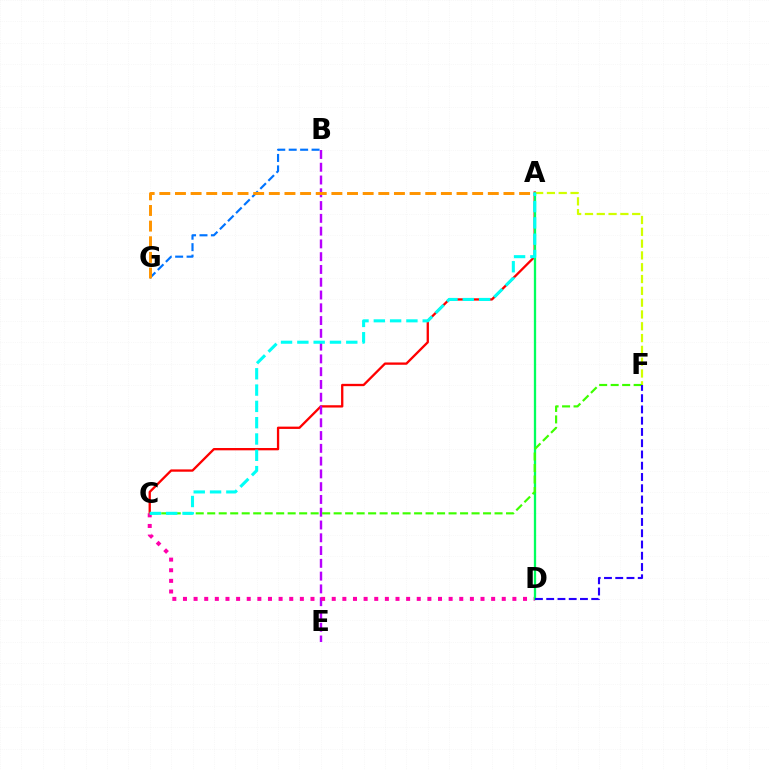{('A', 'C'): [{'color': '#ff0000', 'line_style': 'solid', 'thickness': 1.66}, {'color': '#00fff6', 'line_style': 'dashed', 'thickness': 2.22}], ('B', 'E'): [{'color': '#b900ff', 'line_style': 'dashed', 'thickness': 1.74}], ('A', 'F'): [{'color': '#d1ff00', 'line_style': 'dashed', 'thickness': 1.6}], ('C', 'D'): [{'color': '#ff00ac', 'line_style': 'dotted', 'thickness': 2.89}], ('A', 'D'): [{'color': '#00ff5c', 'line_style': 'solid', 'thickness': 1.65}], ('C', 'F'): [{'color': '#3dff00', 'line_style': 'dashed', 'thickness': 1.56}], ('B', 'G'): [{'color': '#0074ff', 'line_style': 'dashed', 'thickness': 1.55}], ('D', 'F'): [{'color': '#2500ff', 'line_style': 'dashed', 'thickness': 1.53}], ('A', 'G'): [{'color': '#ff9400', 'line_style': 'dashed', 'thickness': 2.12}]}